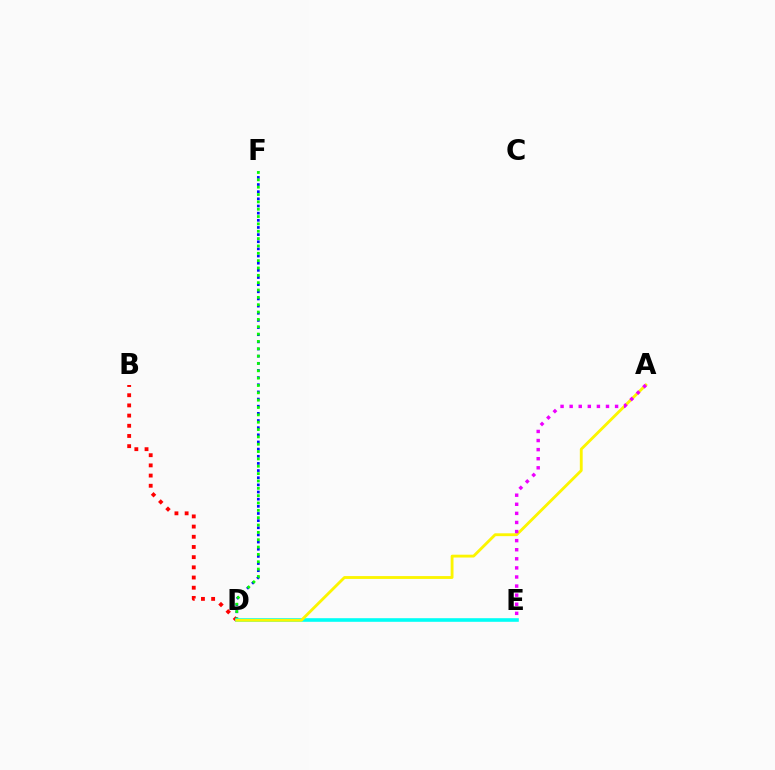{('B', 'D'): [{'color': '#ff0000', 'line_style': 'dotted', 'thickness': 2.77}], ('D', 'F'): [{'color': '#0010ff', 'line_style': 'dotted', 'thickness': 1.94}, {'color': '#08ff00', 'line_style': 'dotted', 'thickness': 2.0}], ('D', 'E'): [{'color': '#00fff6', 'line_style': 'solid', 'thickness': 2.6}], ('A', 'D'): [{'color': '#fcf500', 'line_style': 'solid', 'thickness': 2.05}], ('A', 'E'): [{'color': '#ee00ff', 'line_style': 'dotted', 'thickness': 2.47}]}